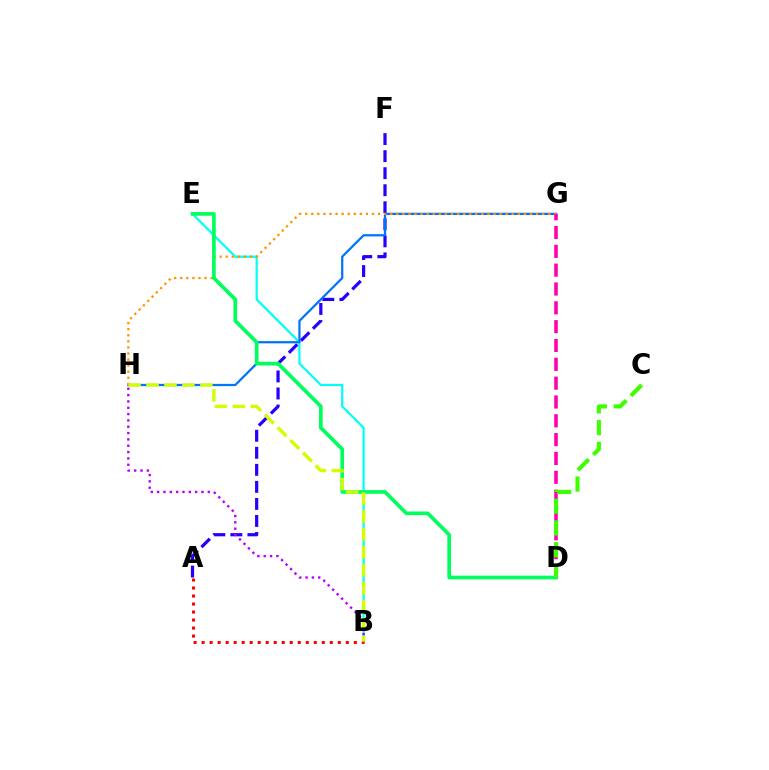{('B', 'E'): [{'color': '#00fff6', 'line_style': 'solid', 'thickness': 1.59}], ('A', 'F'): [{'color': '#2500ff', 'line_style': 'dashed', 'thickness': 2.31}], ('G', 'H'): [{'color': '#0074ff', 'line_style': 'solid', 'thickness': 1.62}, {'color': '#ff9400', 'line_style': 'dotted', 'thickness': 1.65}], ('D', 'G'): [{'color': '#ff00ac', 'line_style': 'dashed', 'thickness': 2.56}], ('D', 'E'): [{'color': '#00ff5c', 'line_style': 'solid', 'thickness': 2.64}], ('B', 'H'): [{'color': '#b900ff', 'line_style': 'dotted', 'thickness': 1.72}, {'color': '#d1ff00', 'line_style': 'dashed', 'thickness': 2.44}], ('C', 'D'): [{'color': '#3dff00', 'line_style': 'dashed', 'thickness': 2.96}], ('A', 'B'): [{'color': '#ff0000', 'line_style': 'dotted', 'thickness': 2.18}]}